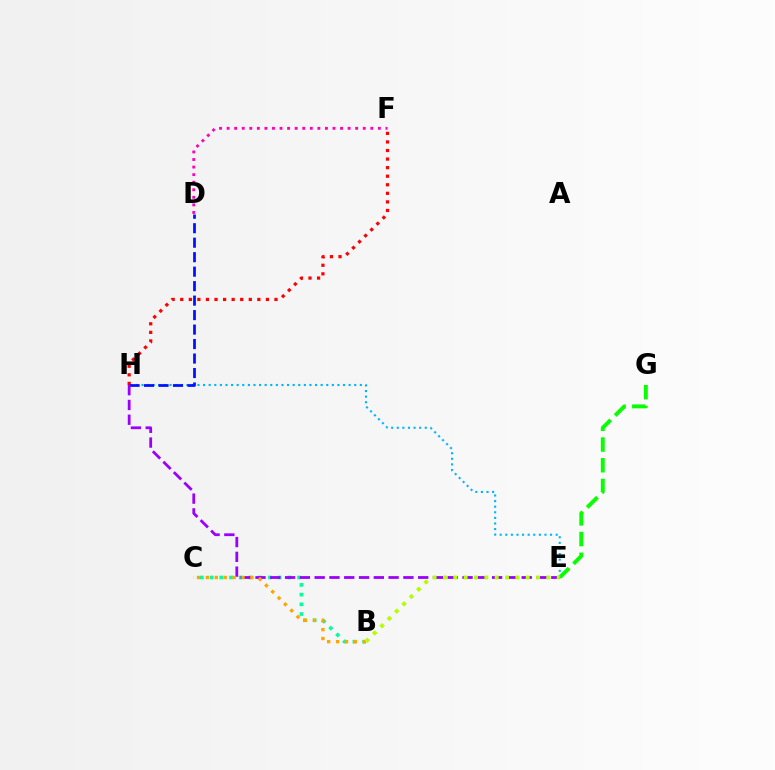{('E', 'H'): [{'color': '#00b5ff', 'line_style': 'dotted', 'thickness': 1.52}, {'color': '#9b00ff', 'line_style': 'dashed', 'thickness': 2.01}], ('F', 'H'): [{'color': '#ff0000', 'line_style': 'dotted', 'thickness': 2.33}], ('D', 'H'): [{'color': '#0010ff', 'line_style': 'dashed', 'thickness': 1.97}], ('B', 'C'): [{'color': '#00ff9d', 'line_style': 'dotted', 'thickness': 2.64}, {'color': '#ffa500', 'line_style': 'dotted', 'thickness': 2.42}], ('D', 'F'): [{'color': '#ff00bd', 'line_style': 'dotted', 'thickness': 2.06}], ('E', 'G'): [{'color': '#08ff00', 'line_style': 'dashed', 'thickness': 2.81}], ('B', 'E'): [{'color': '#b3ff00', 'line_style': 'dotted', 'thickness': 2.81}]}